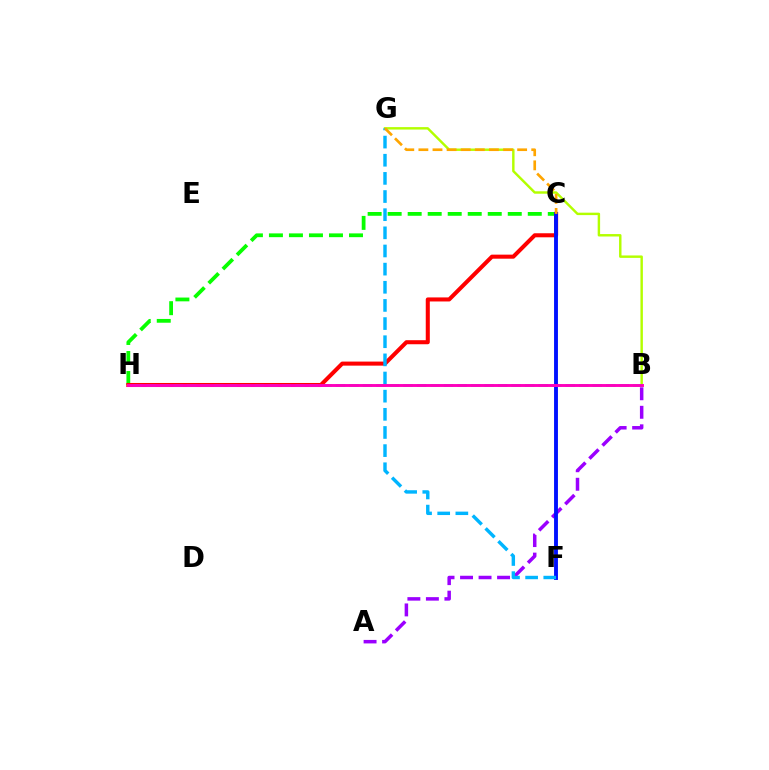{('A', 'B'): [{'color': '#9b00ff', 'line_style': 'dashed', 'thickness': 2.51}], ('B', 'G'): [{'color': '#b3ff00', 'line_style': 'solid', 'thickness': 1.75}], ('C', 'H'): [{'color': '#08ff00', 'line_style': 'dashed', 'thickness': 2.72}, {'color': '#ff0000', 'line_style': 'solid', 'thickness': 2.92}], ('B', 'H'): [{'color': '#00ff9d', 'line_style': 'dashed', 'thickness': 1.84}, {'color': '#ff00bd', 'line_style': 'solid', 'thickness': 2.09}], ('C', 'F'): [{'color': '#0010ff', 'line_style': 'solid', 'thickness': 2.79}], ('F', 'G'): [{'color': '#00b5ff', 'line_style': 'dashed', 'thickness': 2.47}], ('C', 'G'): [{'color': '#ffa500', 'line_style': 'dashed', 'thickness': 1.92}]}